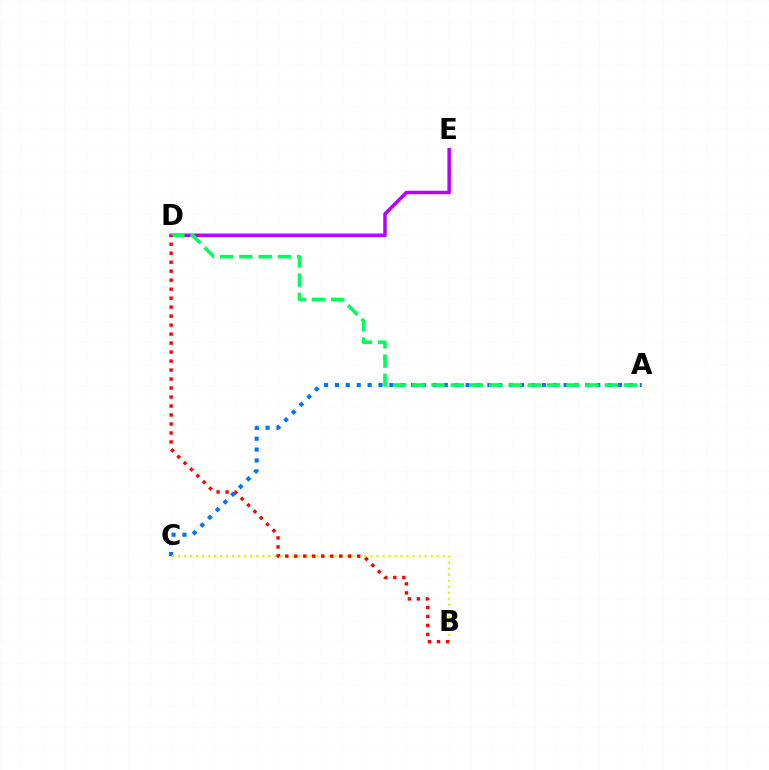{('D', 'E'): [{'color': '#b900ff', 'line_style': 'solid', 'thickness': 2.51}], ('A', 'C'): [{'color': '#0074ff', 'line_style': 'dotted', 'thickness': 2.96}], ('B', 'C'): [{'color': '#d1ff00', 'line_style': 'dotted', 'thickness': 1.63}], ('A', 'D'): [{'color': '#00ff5c', 'line_style': 'dashed', 'thickness': 2.61}], ('B', 'D'): [{'color': '#ff0000', 'line_style': 'dotted', 'thickness': 2.44}]}